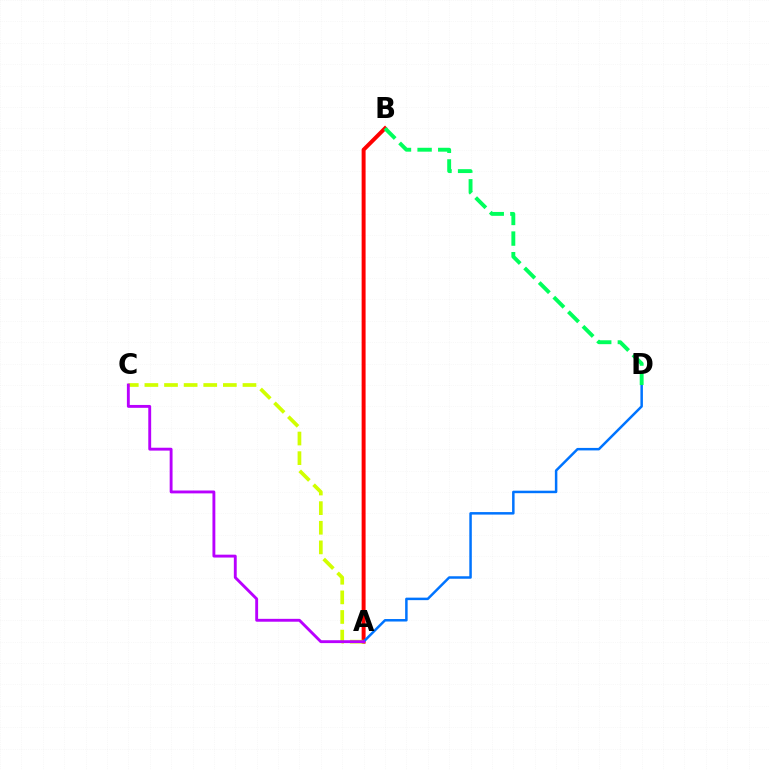{('A', 'B'): [{'color': '#ff0000', 'line_style': 'solid', 'thickness': 2.85}], ('A', 'C'): [{'color': '#d1ff00', 'line_style': 'dashed', 'thickness': 2.66}, {'color': '#b900ff', 'line_style': 'solid', 'thickness': 2.07}], ('A', 'D'): [{'color': '#0074ff', 'line_style': 'solid', 'thickness': 1.8}], ('B', 'D'): [{'color': '#00ff5c', 'line_style': 'dashed', 'thickness': 2.8}]}